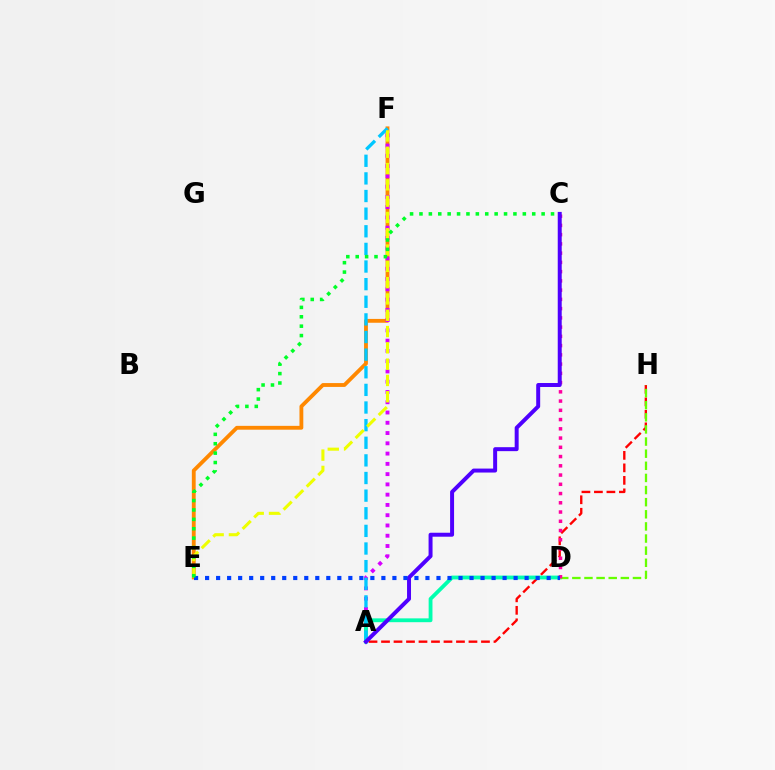{('E', 'F'): [{'color': '#ff8800', 'line_style': 'solid', 'thickness': 2.76}, {'color': '#eeff00', 'line_style': 'dashed', 'thickness': 2.21}], ('A', 'H'): [{'color': '#ff0000', 'line_style': 'dashed', 'thickness': 1.7}], ('A', 'F'): [{'color': '#d600ff', 'line_style': 'dotted', 'thickness': 2.79}, {'color': '#00c7ff', 'line_style': 'dashed', 'thickness': 2.39}], ('A', 'D'): [{'color': '#00ffaf', 'line_style': 'solid', 'thickness': 2.75}], ('D', 'H'): [{'color': '#66ff00', 'line_style': 'dashed', 'thickness': 1.65}], ('C', 'D'): [{'color': '#ff00a0', 'line_style': 'dotted', 'thickness': 2.51}], ('A', 'C'): [{'color': '#4f00ff', 'line_style': 'solid', 'thickness': 2.86}], ('D', 'E'): [{'color': '#003fff', 'line_style': 'dotted', 'thickness': 2.99}], ('C', 'E'): [{'color': '#00ff27', 'line_style': 'dotted', 'thickness': 2.55}]}